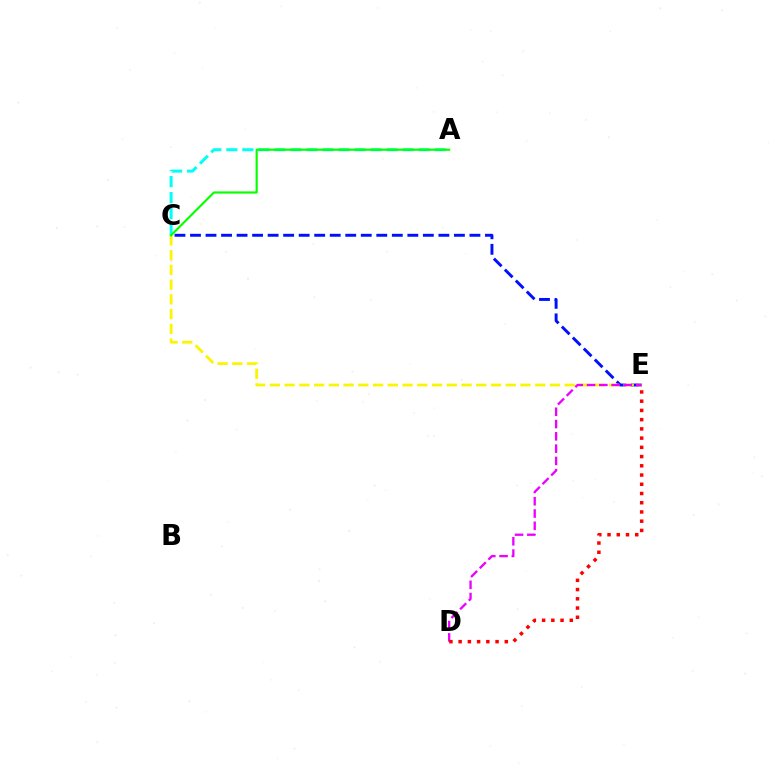{('A', 'C'): [{'color': '#00fff6', 'line_style': 'dashed', 'thickness': 2.18}, {'color': '#08ff00', 'line_style': 'solid', 'thickness': 1.55}], ('C', 'E'): [{'color': '#0010ff', 'line_style': 'dashed', 'thickness': 2.11}, {'color': '#fcf500', 'line_style': 'dashed', 'thickness': 2.0}], ('D', 'E'): [{'color': '#ee00ff', 'line_style': 'dashed', 'thickness': 1.67}, {'color': '#ff0000', 'line_style': 'dotted', 'thickness': 2.51}]}